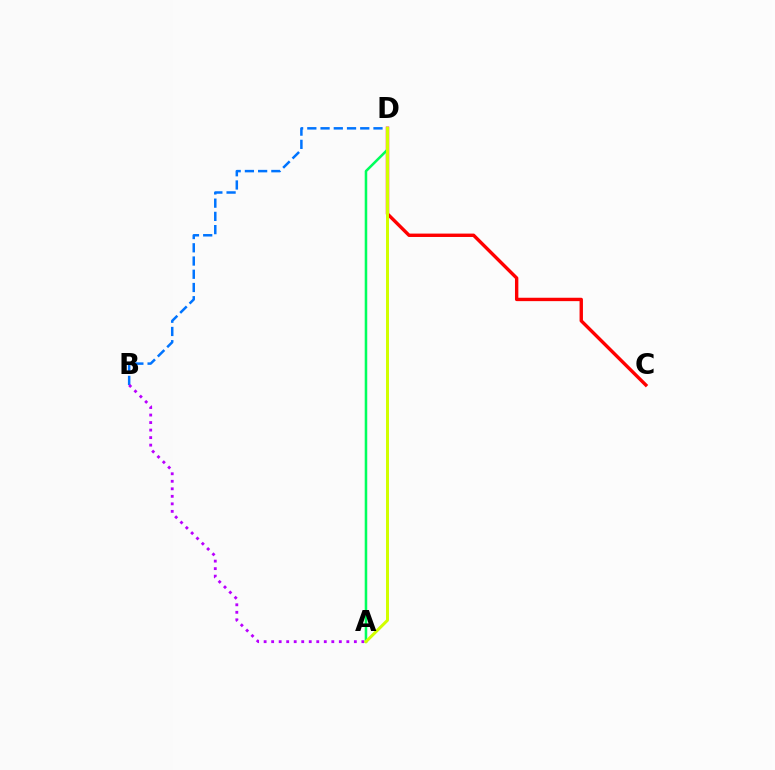{('B', 'D'): [{'color': '#0074ff', 'line_style': 'dashed', 'thickness': 1.8}], ('A', 'B'): [{'color': '#b900ff', 'line_style': 'dotted', 'thickness': 2.04}], ('C', 'D'): [{'color': '#ff0000', 'line_style': 'solid', 'thickness': 2.43}], ('A', 'D'): [{'color': '#00ff5c', 'line_style': 'solid', 'thickness': 1.83}, {'color': '#d1ff00', 'line_style': 'solid', 'thickness': 2.16}]}